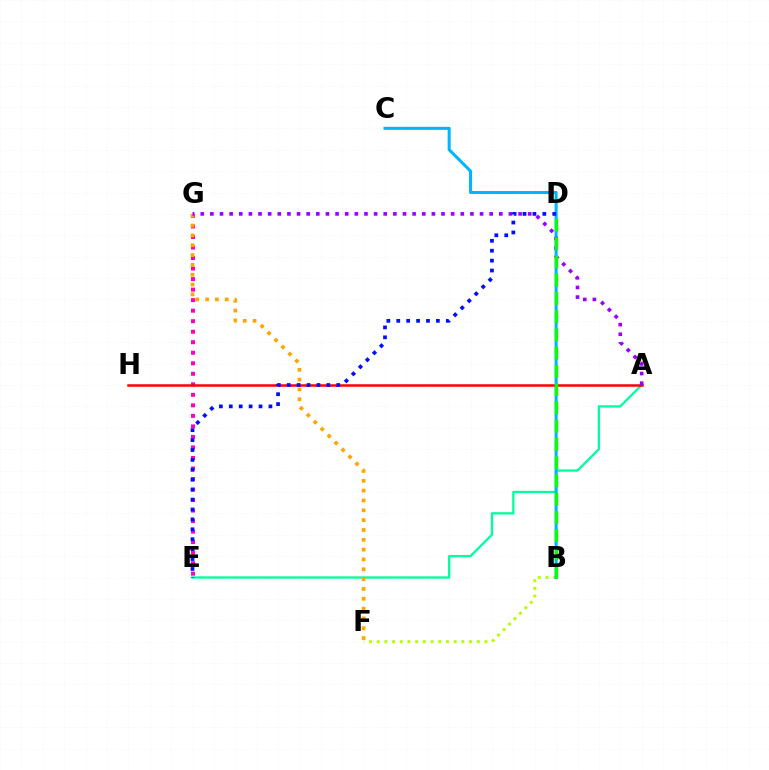{('B', 'F'): [{'color': '#b3ff00', 'line_style': 'dotted', 'thickness': 2.09}], ('A', 'E'): [{'color': '#00ff9d', 'line_style': 'solid', 'thickness': 1.66}], ('E', 'G'): [{'color': '#ff00bd', 'line_style': 'dotted', 'thickness': 2.86}], ('F', 'G'): [{'color': '#ffa500', 'line_style': 'dotted', 'thickness': 2.67}], ('A', 'H'): [{'color': '#ff0000', 'line_style': 'solid', 'thickness': 1.8}], ('B', 'C'): [{'color': '#00b5ff', 'line_style': 'solid', 'thickness': 2.19}], ('A', 'G'): [{'color': '#9b00ff', 'line_style': 'dotted', 'thickness': 2.62}], ('B', 'D'): [{'color': '#08ff00', 'line_style': 'dashed', 'thickness': 2.48}], ('D', 'E'): [{'color': '#0010ff', 'line_style': 'dotted', 'thickness': 2.69}]}